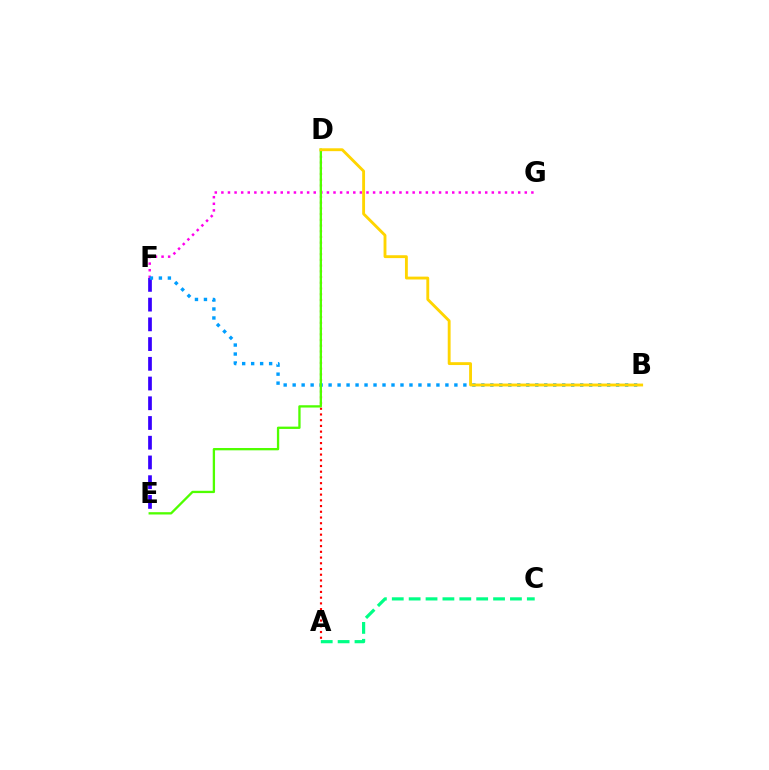{('A', 'D'): [{'color': '#ff0000', 'line_style': 'dotted', 'thickness': 1.56}], ('E', 'F'): [{'color': '#3700ff', 'line_style': 'dashed', 'thickness': 2.68}], ('F', 'G'): [{'color': '#ff00ed', 'line_style': 'dotted', 'thickness': 1.79}], ('A', 'C'): [{'color': '#00ff86', 'line_style': 'dashed', 'thickness': 2.29}], ('B', 'F'): [{'color': '#009eff', 'line_style': 'dotted', 'thickness': 2.44}], ('D', 'E'): [{'color': '#4fff00', 'line_style': 'solid', 'thickness': 1.66}], ('B', 'D'): [{'color': '#ffd500', 'line_style': 'solid', 'thickness': 2.06}]}